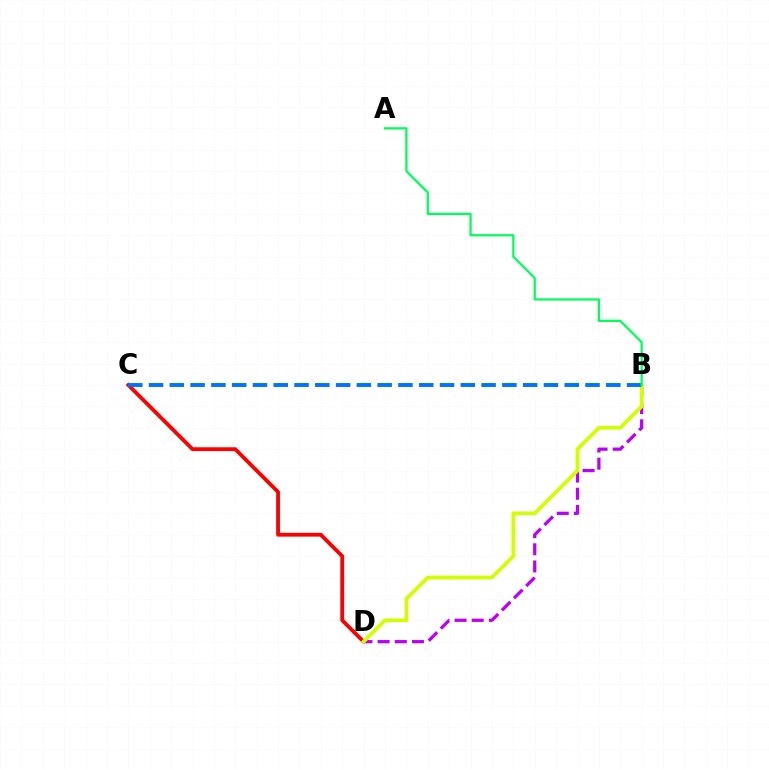{('C', 'D'): [{'color': '#ff0000', 'line_style': 'solid', 'thickness': 2.74}], ('B', 'D'): [{'color': '#b900ff', 'line_style': 'dashed', 'thickness': 2.33}, {'color': '#d1ff00', 'line_style': 'solid', 'thickness': 2.68}], ('B', 'C'): [{'color': '#0074ff', 'line_style': 'dashed', 'thickness': 2.82}], ('A', 'B'): [{'color': '#00ff5c', 'line_style': 'solid', 'thickness': 1.62}]}